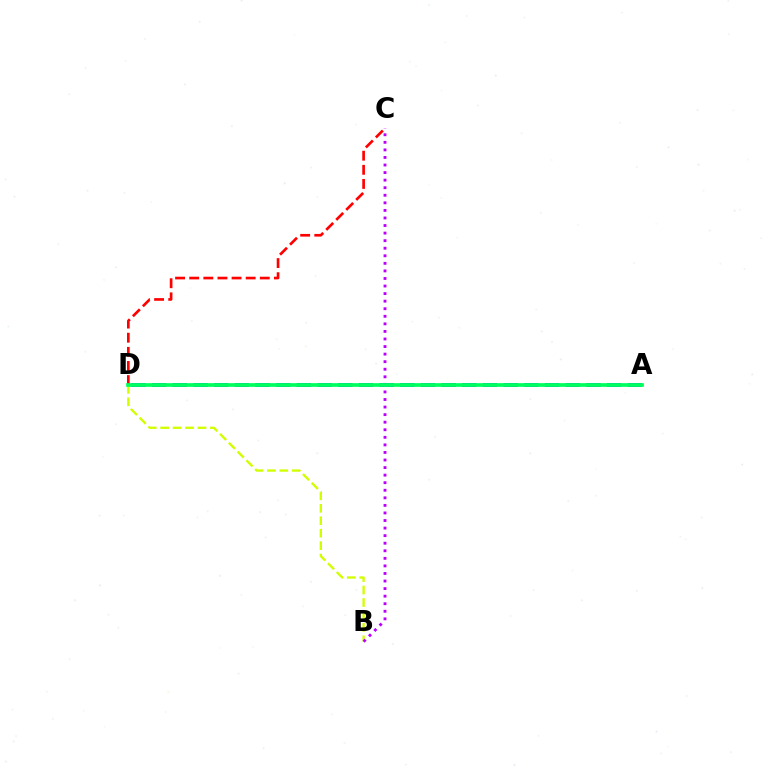{('B', 'D'): [{'color': '#d1ff00', 'line_style': 'dashed', 'thickness': 1.69}], ('C', 'D'): [{'color': '#ff0000', 'line_style': 'dashed', 'thickness': 1.92}], ('B', 'C'): [{'color': '#b900ff', 'line_style': 'dotted', 'thickness': 2.06}], ('A', 'D'): [{'color': '#0074ff', 'line_style': 'dashed', 'thickness': 2.81}, {'color': '#00ff5c', 'line_style': 'solid', 'thickness': 2.67}]}